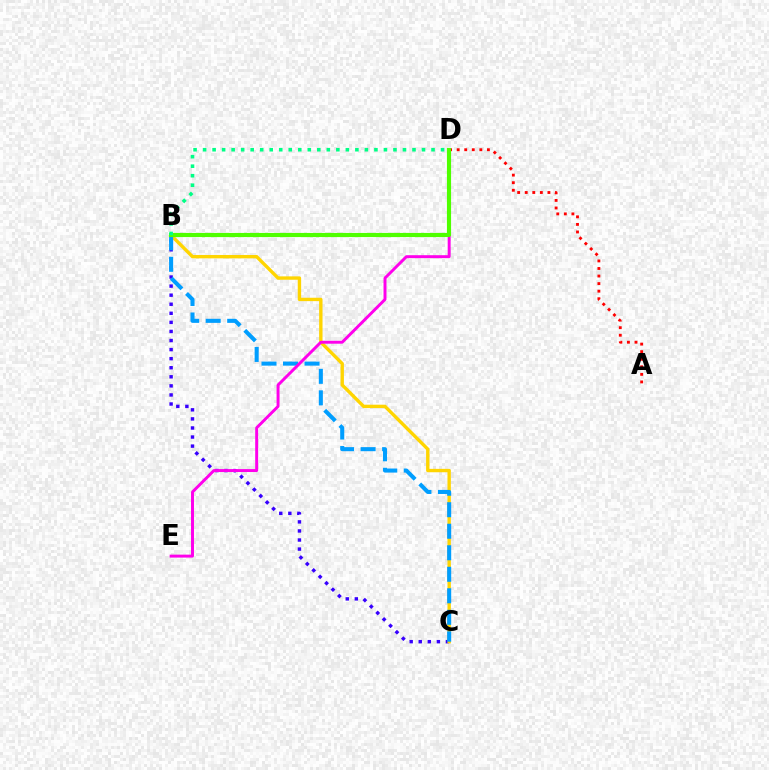{('B', 'C'): [{'color': '#3700ff', 'line_style': 'dotted', 'thickness': 2.46}, {'color': '#ffd500', 'line_style': 'solid', 'thickness': 2.43}, {'color': '#009eff', 'line_style': 'dashed', 'thickness': 2.92}], ('A', 'D'): [{'color': '#ff0000', 'line_style': 'dotted', 'thickness': 2.05}], ('D', 'E'): [{'color': '#ff00ed', 'line_style': 'solid', 'thickness': 2.12}], ('B', 'D'): [{'color': '#4fff00', 'line_style': 'solid', 'thickness': 2.98}, {'color': '#00ff86', 'line_style': 'dotted', 'thickness': 2.59}]}